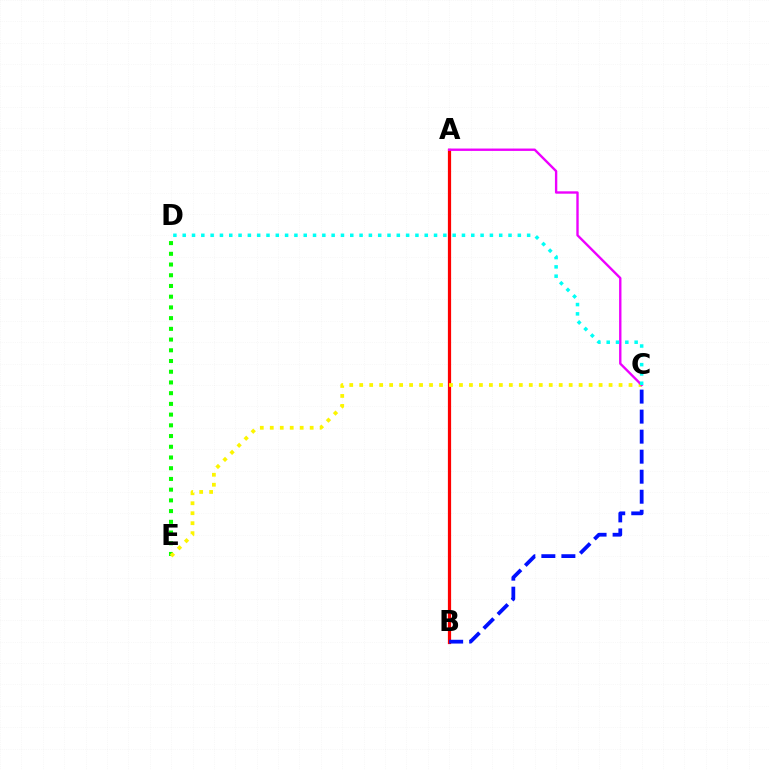{('A', 'B'): [{'color': '#ff0000', 'line_style': 'solid', 'thickness': 2.32}], ('D', 'E'): [{'color': '#08ff00', 'line_style': 'dotted', 'thickness': 2.91}], ('C', 'E'): [{'color': '#fcf500', 'line_style': 'dotted', 'thickness': 2.71}], ('A', 'C'): [{'color': '#ee00ff', 'line_style': 'solid', 'thickness': 1.71}], ('C', 'D'): [{'color': '#00fff6', 'line_style': 'dotted', 'thickness': 2.53}], ('B', 'C'): [{'color': '#0010ff', 'line_style': 'dashed', 'thickness': 2.72}]}